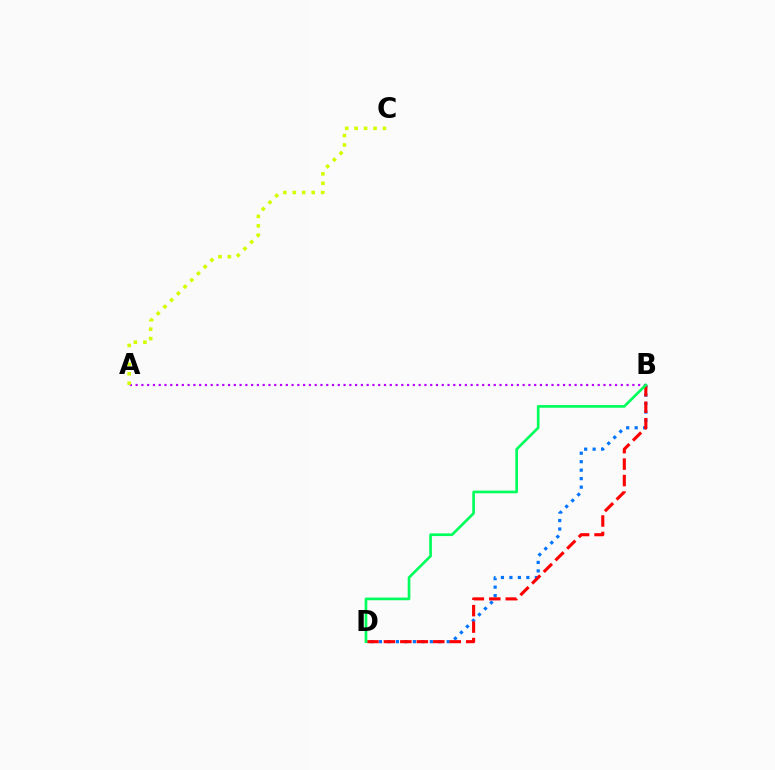{('A', 'B'): [{'color': '#b900ff', 'line_style': 'dotted', 'thickness': 1.57}], ('B', 'D'): [{'color': '#0074ff', 'line_style': 'dotted', 'thickness': 2.3}, {'color': '#ff0000', 'line_style': 'dashed', 'thickness': 2.24}, {'color': '#00ff5c', 'line_style': 'solid', 'thickness': 1.93}], ('A', 'C'): [{'color': '#d1ff00', 'line_style': 'dotted', 'thickness': 2.57}]}